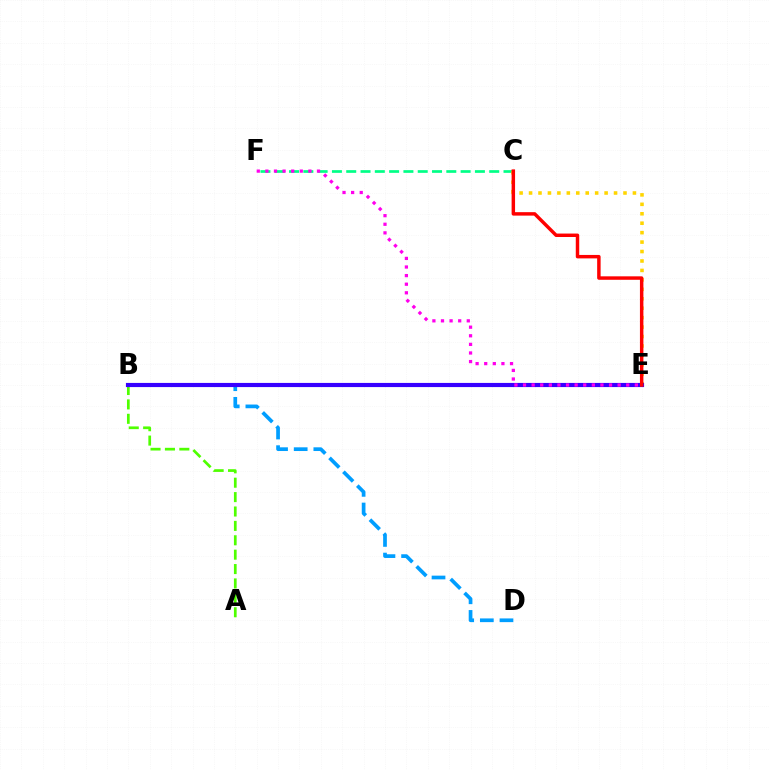{('B', 'D'): [{'color': '#009eff', 'line_style': 'dashed', 'thickness': 2.67}], ('A', 'B'): [{'color': '#4fff00', 'line_style': 'dashed', 'thickness': 1.96}], ('C', 'F'): [{'color': '#00ff86', 'line_style': 'dashed', 'thickness': 1.94}], ('C', 'E'): [{'color': '#ffd500', 'line_style': 'dotted', 'thickness': 2.57}, {'color': '#ff0000', 'line_style': 'solid', 'thickness': 2.49}], ('B', 'E'): [{'color': '#3700ff', 'line_style': 'solid', 'thickness': 2.99}], ('E', 'F'): [{'color': '#ff00ed', 'line_style': 'dotted', 'thickness': 2.34}]}